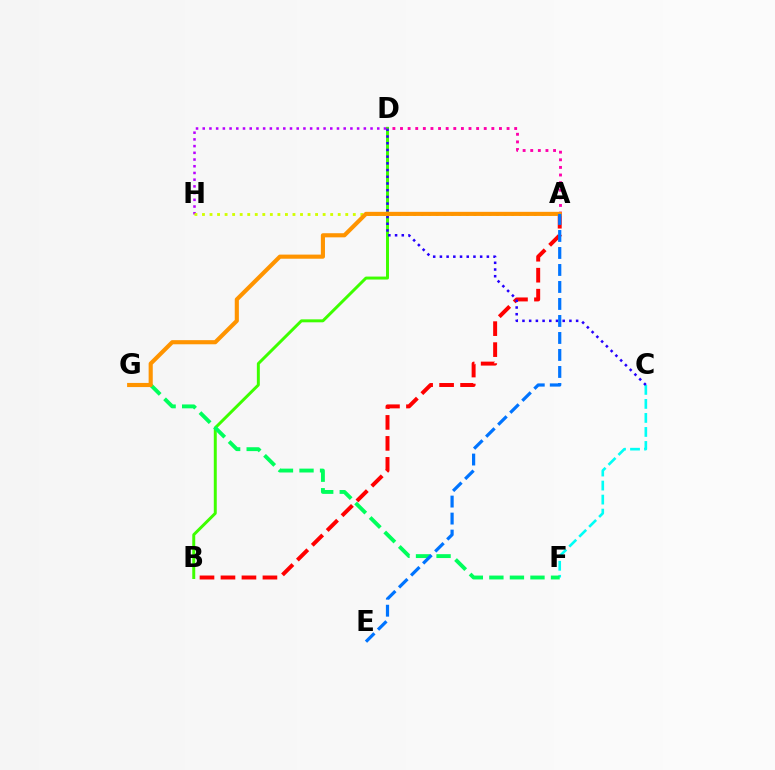{('B', 'D'): [{'color': '#3dff00', 'line_style': 'solid', 'thickness': 2.13}], ('C', 'F'): [{'color': '#00fff6', 'line_style': 'dashed', 'thickness': 1.9}], ('D', 'H'): [{'color': '#b900ff', 'line_style': 'dotted', 'thickness': 1.82}], ('A', 'B'): [{'color': '#ff0000', 'line_style': 'dashed', 'thickness': 2.85}], ('F', 'G'): [{'color': '#00ff5c', 'line_style': 'dashed', 'thickness': 2.79}], ('C', 'D'): [{'color': '#2500ff', 'line_style': 'dotted', 'thickness': 1.82}], ('A', 'D'): [{'color': '#ff00ac', 'line_style': 'dotted', 'thickness': 2.07}], ('A', 'H'): [{'color': '#d1ff00', 'line_style': 'dotted', 'thickness': 2.05}], ('A', 'G'): [{'color': '#ff9400', 'line_style': 'solid', 'thickness': 2.97}], ('A', 'E'): [{'color': '#0074ff', 'line_style': 'dashed', 'thickness': 2.31}]}